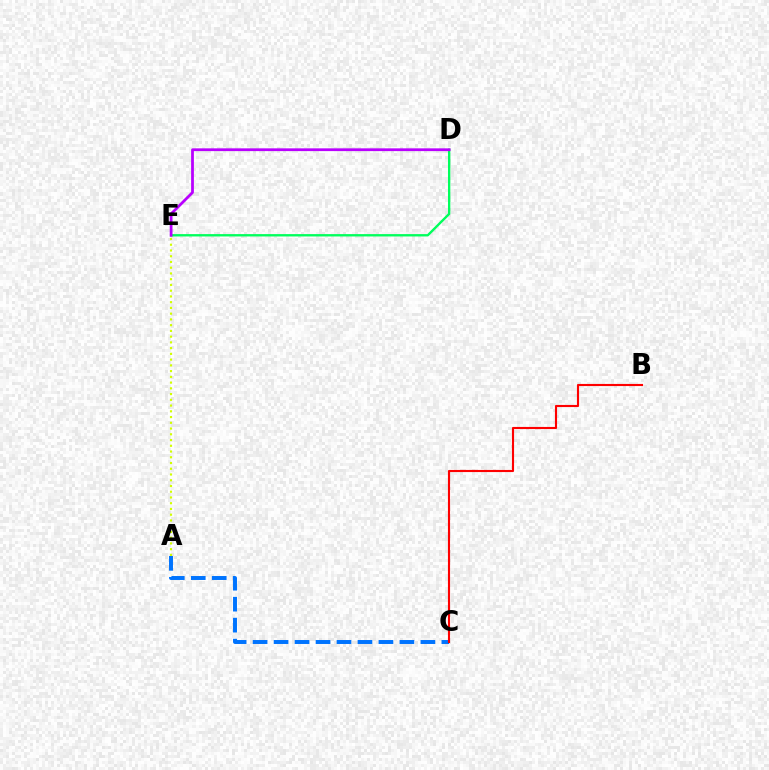{('A', 'E'): [{'color': '#d1ff00', 'line_style': 'dotted', 'thickness': 1.56}], ('D', 'E'): [{'color': '#00ff5c', 'line_style': 'solid', 'thickness': 1.69}, {'color': '#b900ff', 'line_style': 'solid', 'thickness': 1.99}], ('A', 'C'): [{'color': '#0074ff', 'line_style': 'dashed', 'thickness': 2.85}], ('B', 'C'): [{'color': '#ff0000', 'line_style': 'solid', 'thickness': 1.53}]}